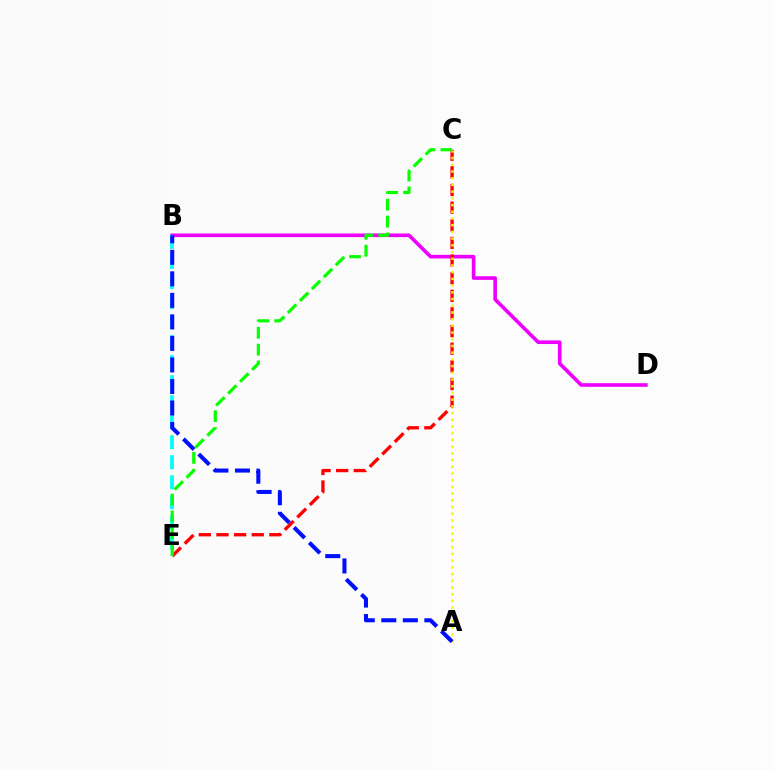{('B', 'D'): [{'color': '#ee00ff', 'line_style': 'solid', 'thickness': 2.62}], ('C', 'E'): [{'color': '#ff0000', 'line_style': 'dashed', 'thickness': 2.4}, {'color': '#08ff00', 'line_style': 'dashed', 'thickness': 2.29}], ('B', 'E'): [{'color': '#00fff6', 'line_style': 'dashed', 'thickness': 2.72}], ('A', 'C'): [{'color': '#fcf500', 'line_style': 'dotted', 'thickness': 1.82}], ('A', 'B'): [{'color': '#0010ff', 'line_style': 'dashed', 'thickness': 2.92}]}